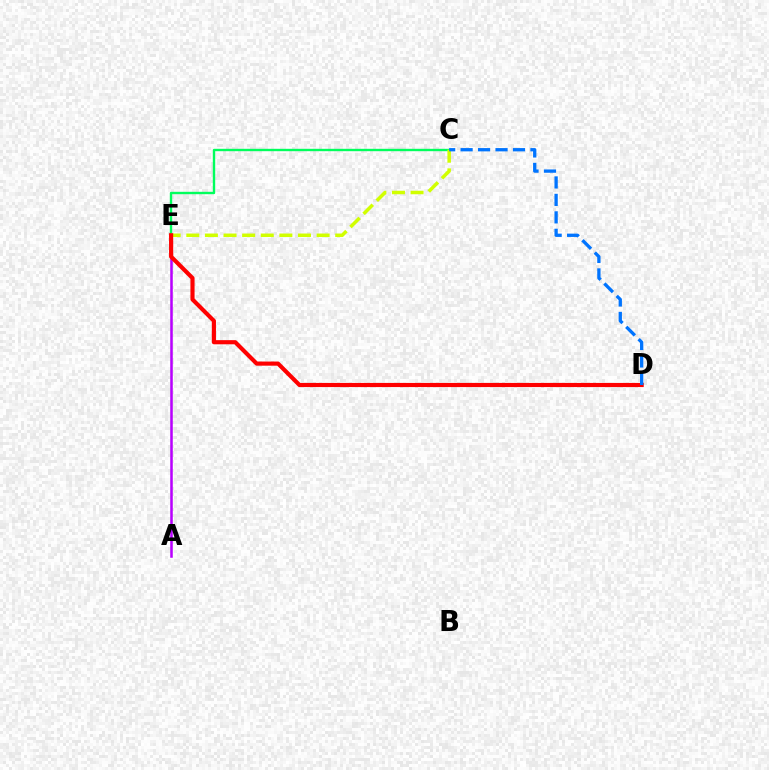{('A', 'E'): [{'color': '#b900ff', 'line_style': 'solid', 'thickness': 1.83}], ('C', 'E'): [{'color': '#00ff5c', 'line_style': 'solid', 'thickness': 1.71}, {'color': '#d1ff00', 'line_style': 'dashed', 'thickness': 2.53}], ('D', 'E'): [{'color': '#ff0000', 'line_style': 'solid', 'thickness': 2.98}], ('C', 'D'): [{'color': '#0074ff', 'line_style': 'dashed', 'thickness': 2.37}]}